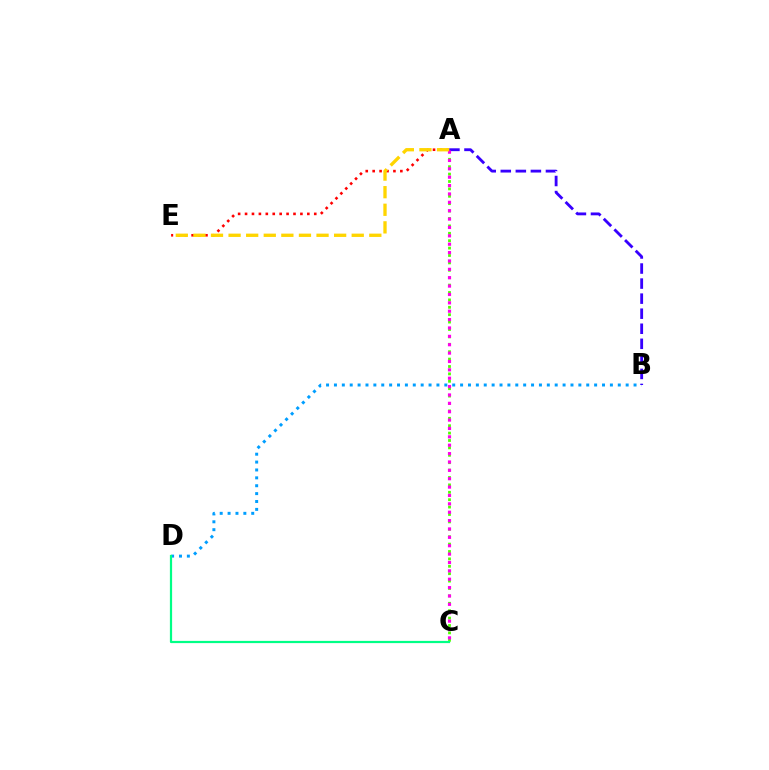{('A', 'E'): [{'color': '#ff0000', 'line_style': 'dotted', 'thickness': 1.88}, {'color': '#ffd500', 'line_style': 'dashed', 'thickness': 2.39}], ('A', 'C'): [{'color': '#4fff00', 'line_style': 'dotted', 'thickness': 2.01}, {'color': '#ff00ed', 'line_style': 'dotted', 'thickness': 2.28}], ('B', 'D'): [{'color': '#009eff', 'line_style': 'dotted', 'thickness': 2.14}], ('A', 'B'): [{'color': '#3700ff', 'line_style': 'dashed', 'thickness': 2.05}], ('C', 'D'): [{'color': '#00ff86', 'line_style': 'solid', 'thickness': 1.59}]}